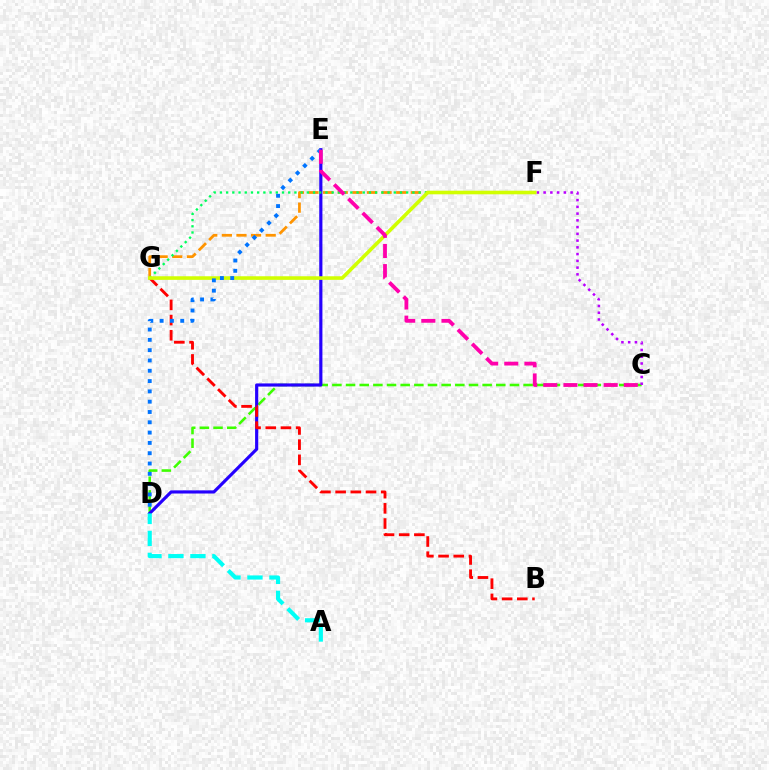{('C', 'D'): [{'color': '#3dff00', 'line_style': 'dashed', 'thickness': 1.86}], ('F', 'G'): [{'color': '#ff9400', 'line_style': 'dashed', 'thickness': 1.99}, {'color': '#00ff5c', 'line_style': 'dotted', 'thickness': 1.69}, {'color': '#d1ff00', 'line_style': 'solid', 'thickness': 2.59}], ('D', 'E'): [{'color': '#2500ff', 'line_style': 'solid', 'thickness': 2.27}, {'color': '#0074ff', 'line_style': 'dotted', 'thickness': 2.8}], ('B', 'G'): [{'color': '#ff0000', 'line_style': 'dashed', 'thickness': 2.06}], ('A', 'D'): [{'color': '#00fff6', 'line_style': 'dashed', 'thickness': 2.98}], ('C', 'F'): [{'color': '#b900ff', 'line_style': 'dotted', 'thickness': 1.83}], ('C', 'E'): [{'color': '#ff00ac', 'line_style': 'dashed', 'thickness': 2.74}]}